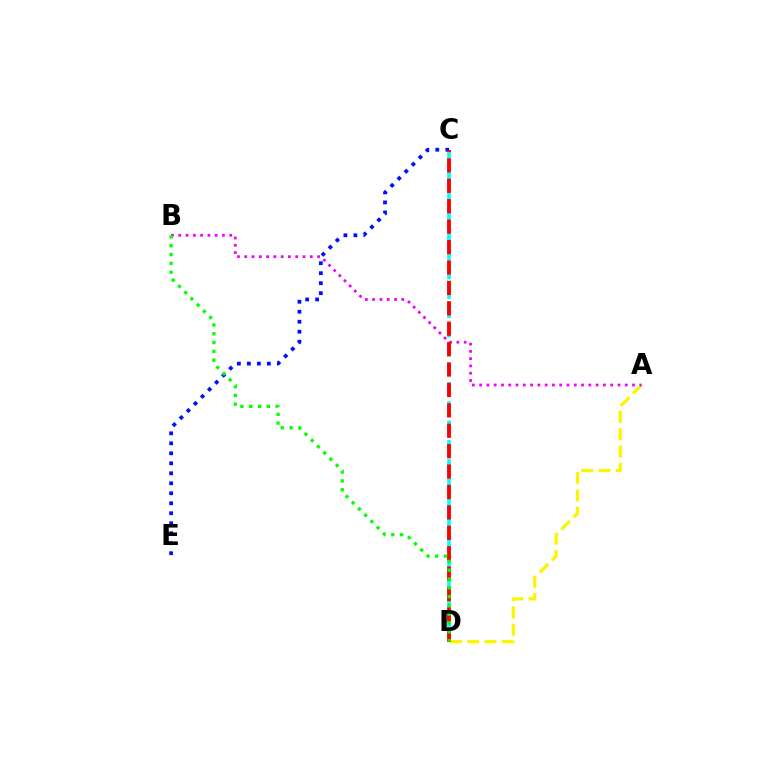{('C', 'D'): [{'color': '#00fff6', 'line_style': 'dashed', 'thickness': 2.62}, {'color': '#ff0000', 'line_style': 'dashed', 'thickness': 2.77}], ('A', 'D'): [{'color': '#fcf500', 'line_style': 'dashed', 'thickness': 2.36}], ('C', 'E'): [{'color': '#0010ff', 'line_style': 'dotted', 'thickness': 2.71}], ('A', 'B'): [{'color': '#ee00ff', 'line_style': 'dotted', 'thickness': 1.98}], ('B', 'D'): [{'color': '#08ff00', 'line_style': 'dotted', 'thickness': 2.39}]}